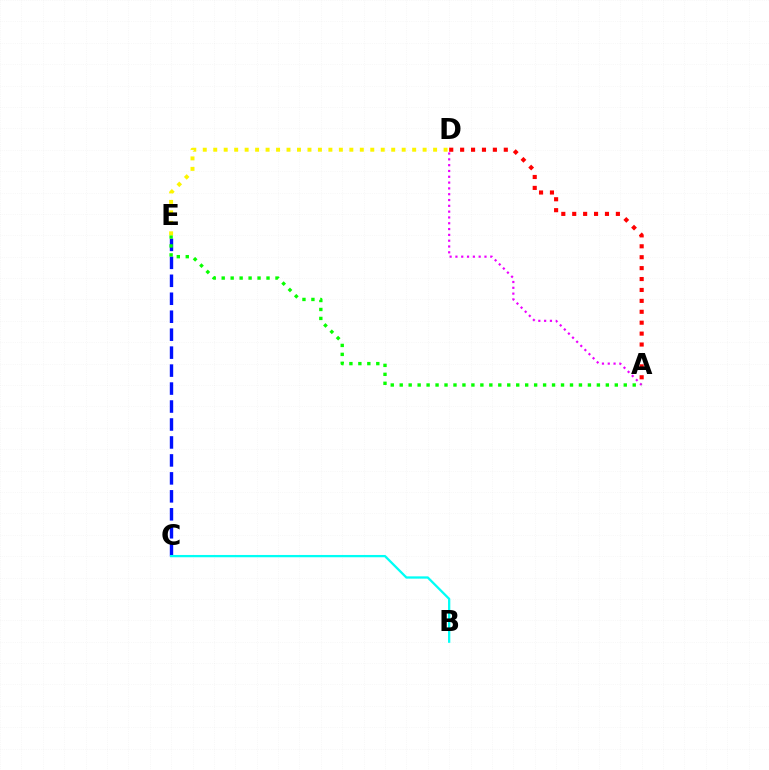{('C', 'E'): [{'color': '#0010ff', 'line_style': 'dashed', 'thickness': 2.44}], ('A', 'D'): [{'color': '#ee00ff', 'line_style': 'dotted', 'thickness': 1.58}, {'color': '#ff0000', 'line_style': 'dotted', 'thickness': 2.97}], ('B', 'C'): [{'color': '#00fff6', 'line_style': 'solid', 'thickness': 1.65}], ('A', 'E'): [{'color': '#08ff00', 'line_style': 'dotted', 'thickness': 2.43}], ('D', 'E'): [{'color': '#fcf500', 'line_style': 'dotted', 'thickness': 2.84}]}